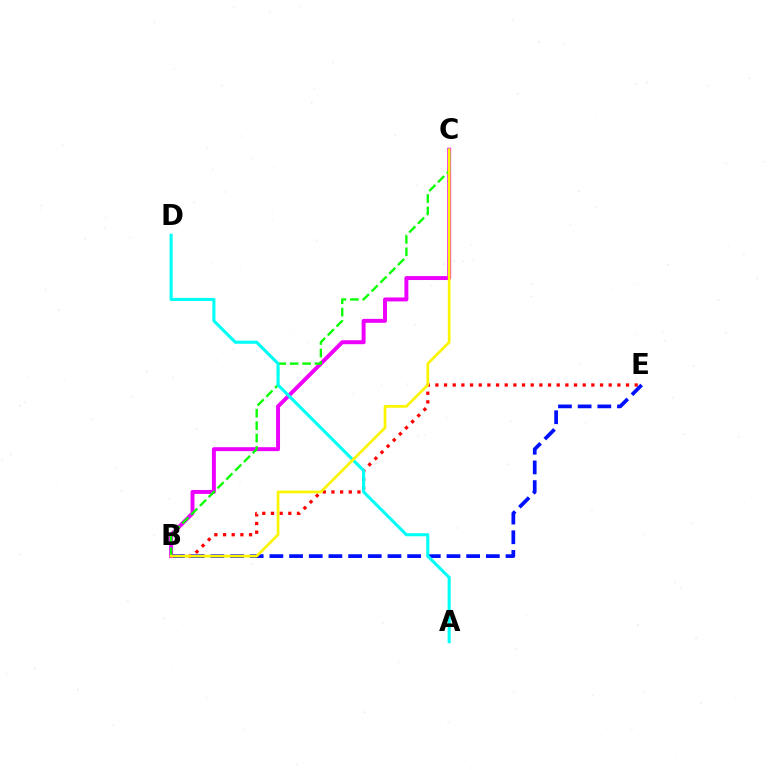{('B', 'E'): [{'color': '#ff0000', 'line_style': 'dotted', 'thickness': 2.35}, {'color': '#0010ff', 'line_style': 'dashed', 'thickness': 2.67}], ('B', 'C'): [{'color': '#ee00ff', 'line_style': 'solid', 'thickness': 2.84}, {'color': '#08ff00', 'line_style': 'dashed', 'thickness': 1.69}, {'color': '#fcf500', 'line_style': 'solid', 'thickness': 1.95}], ('A', 'D'): [{'color': '#00fff6', 'line_style': 'solid', 'thickness': 2.21}]}